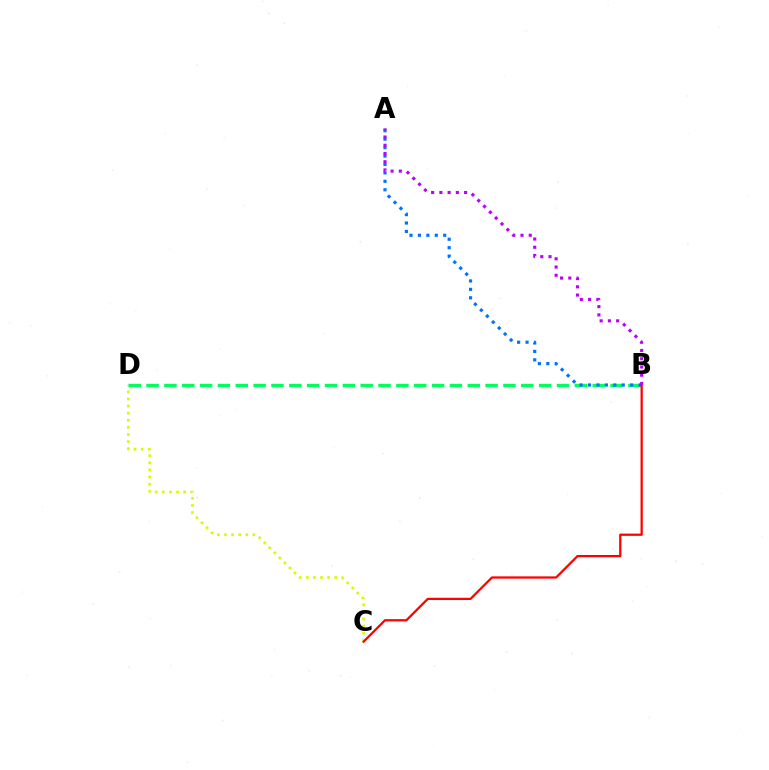{('C', 'D'): [{'color': '#d1ff00', 'line_style': 'dotted', 'thickness': 1.93}], ('B', 'D'): [{'color': '#00ff5c', 'line_style': 'dashed', 'thickness': 2.42}], ('A', 'B'): [{'color': '#0074ff', 'line_style': 'dotted', 'thickness': 2.29}, {'color': '#b900ff', 'line_style': 'dotted', 'thickness': 2.24}], ('B', 'C'): [{'color': '#ff0000', 'line_style': 'solid', 'thickness': 1.62}]}